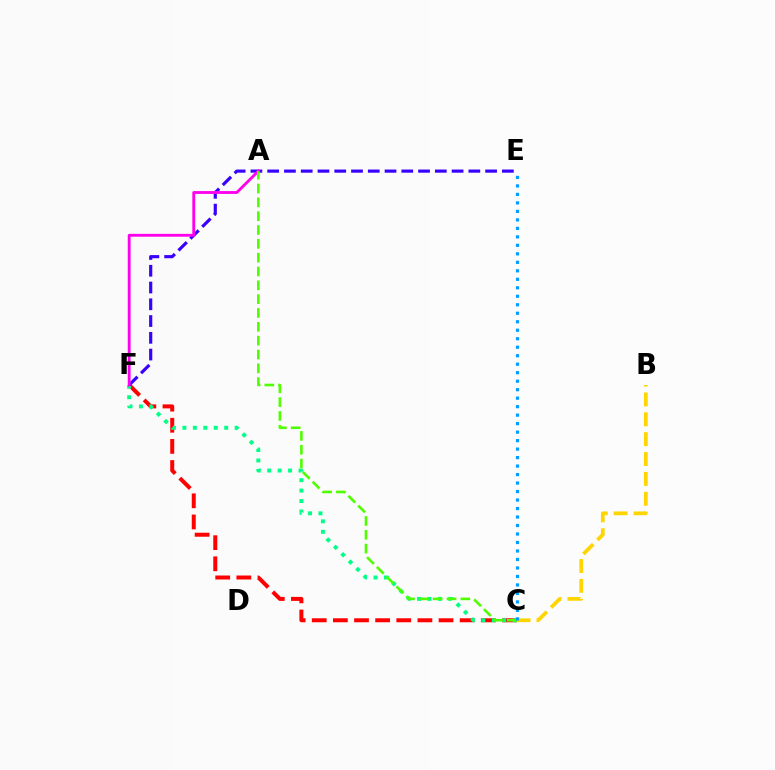{('B', 'C'): [{'color': '#ffd500', 'line_style': 'dashed', 'thickness': 2.7}], ('C', 'F'): [{'color': '#ff0000', 'line_style': 'dashed', 'thickness': 2.87}, {'color': '#00ff86', 'line_style': 'dotted', 'thickness': 2.84}], ('E', 'F'): [{'color': '#3700ff', 'line_style': 'dashed', 'thickness': 2.28}], ('A', 'F'): [{'color': '#ff00ed', 'line_style': 'solid', 'thickness': 2.05}], ('A', 'C'): [{'color': '#4fff00', 'line_style': 'dashed', 'thickness': 1.88}], ('C', 'E'): [{'color': '#009eff', 'line_style': 'dotted', 'thickness': 2.31}]}